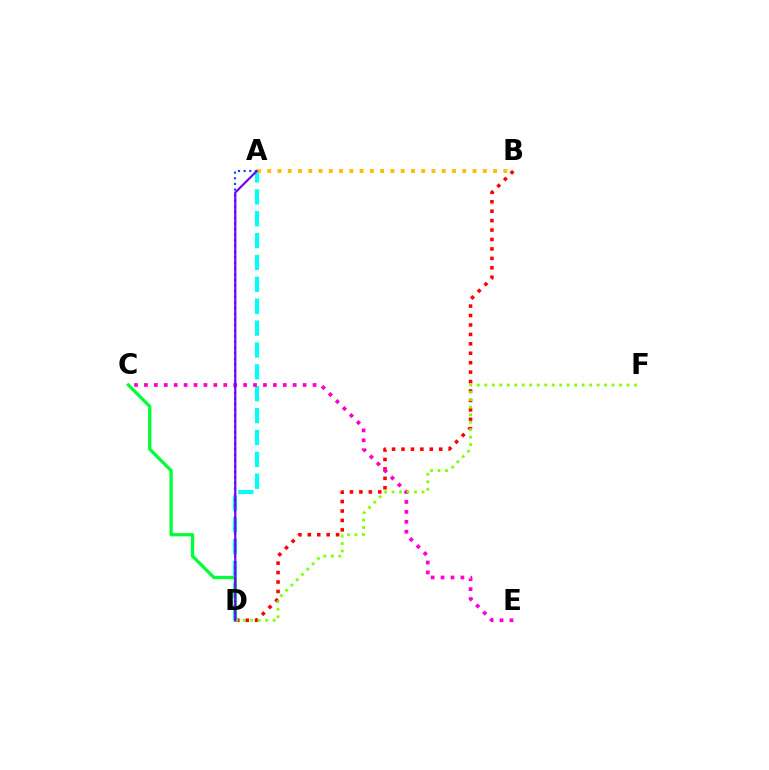{('A', 'D'): [{'color': '#00fff6', 'line_style': 'dashed', 'thickness': 2.97}, {'color': '#004bff', 'line_style': 'dotted', 'thickness': 1.53}, {'color': '#7200ff', 'line_style': 'solid', 'thickness': 1.58}], ('B', 'D'): [{'color': '#ff0000', 'line_style': 'dotted', 'thickness': 2.56}], ('C', 'E'): [{'color': '#ff00cf', 'line_style': 'dotted', 'thickness': 2.69}], ('C', 'D'): [{'color': '#00ff39', 'line_style': 'solid', 'thickness': 2.36}], ('A', 'B'): [{'color': '#ffbd00', 'line_style': 'dotted', 'thickness': 2.79}], ('D', 'F'): [{'color': '#84ff00', 'line_style': 'dotted', 'thickness': 2.03}]}